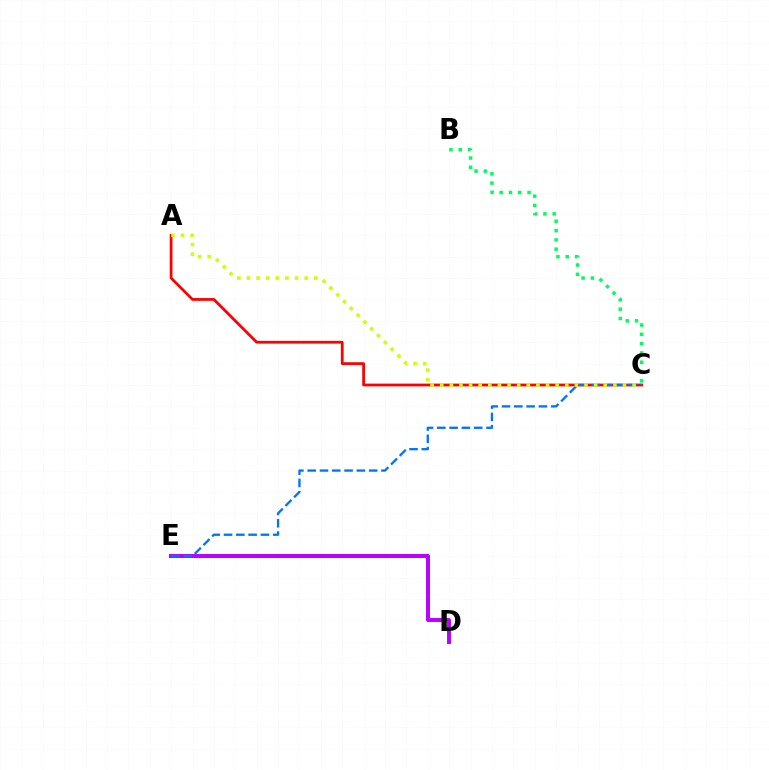{('D', 'E'): [{'color': '#b900ff', 'line_style': 'solid', 'thickness': 2.84}], ('A', 'C'): [{'color': '#ff0000', 'line_style': 'solid', 'thickness': 1.99}, {'color': '#d1ff00', 'line_style': 'dotted', 'thickness': 2.61}], ('C', 'E'): [{'color': '#0074ff', 'line_style': 'dashed', 'thickness': 1.67}], ('B', 'C'): [{'color': '#00ff5c', 'line_style': 'dotted', 'thickness': 2.53}]}